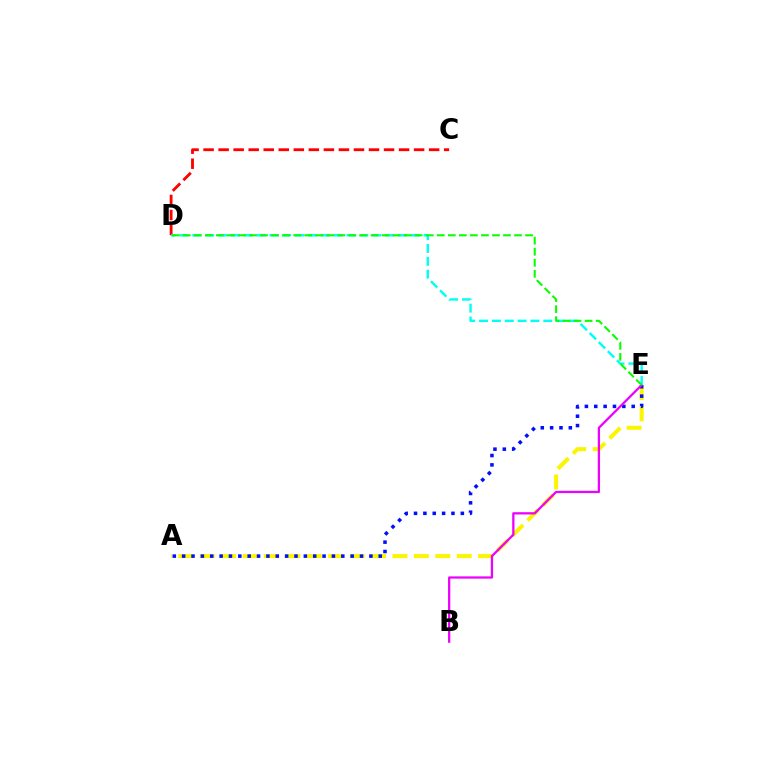{('A', 'E'): [{'color': '#fcf500', 'line_style': 'dashed', 'thickness': 2.91}, {'color': '#0010ff', 'line_style': 'dotted', 'thickness': 2.54}], ('B', 'E'): [{'color': '#ee00ff', 'line_style': 'solid', 'thickness': 1.63}], ('C', 'D'): [{'color': '#ff0000', 'line_style': 'dashed', 'thickness': 2.04}], ('D', 'E'): [{'color': '#00fff6', 'line_style': 'dashed', 'thickness': 1.75}, {'color': '#08ff00', 'line_style': 'dashed', 'thickness': 1.5}]}